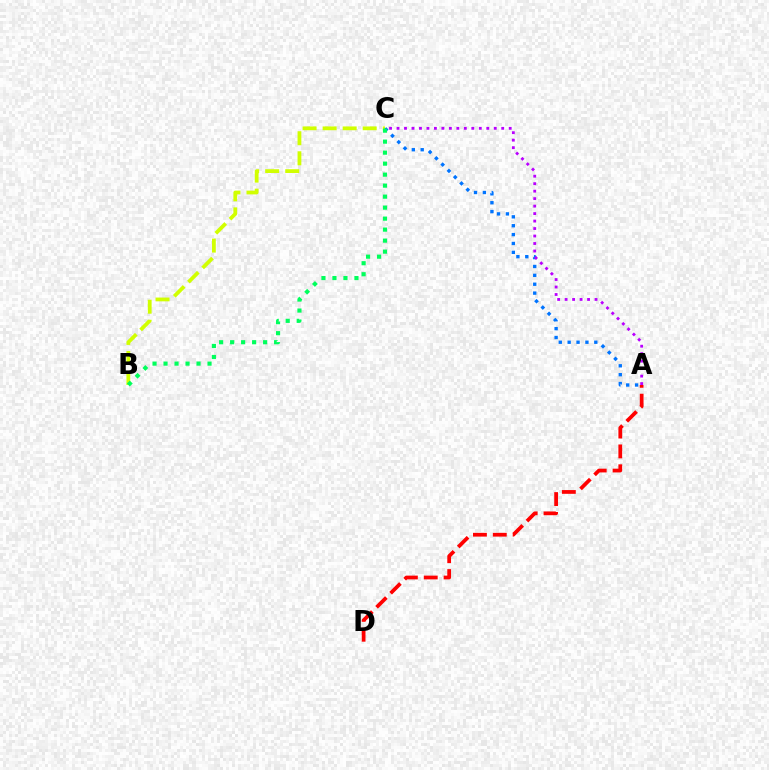{('A', 'D'): [{'color': '#ff0000', 'line_style': 'dashed', 'thickness': 2.7}], ('B', 'C'): [{'color': '#d1ff00', 'line_style': 'dashed', 'thickness': 2.72}, {'color': '#00ff5c', 'line_style': 'dotted', 'thickness': 2.99}], ('A', 'C'): [{'color': '#0074ff', 'line_style': 'dotted', 'thickness': 2.41}, {'color': '#b900ff', 'line_style': 'dotted', 'thickness': 2.03}]}